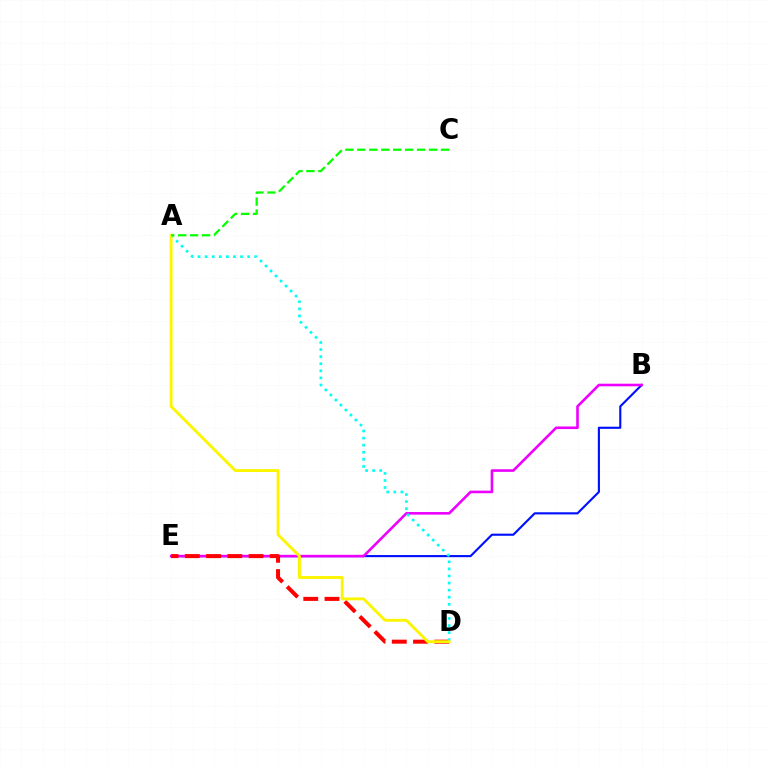{('B', 'E'): [{'color': '#0010ff', 'line_style': 'solid', 'thickness': 1.53}, {'color': '#ee00ff', 'line_style': 'solid', 'thickness': 1.87}], ('D', 'E'): [{'color': '#ff0000', 'line_style': 'dashed', 'thickness': 2.89}], ('A', 'D'): [{'color': '#00fff6', 'line_style': 'dotted', 'thickness': 1.92}, {'color': '#fcf500', 'line_style': 'solid', 'thickness': 2.08}], ('A', 'C'): [{'color': '#08ff00', 'line_style': 'dashed', 'thickness': 1.62}]}